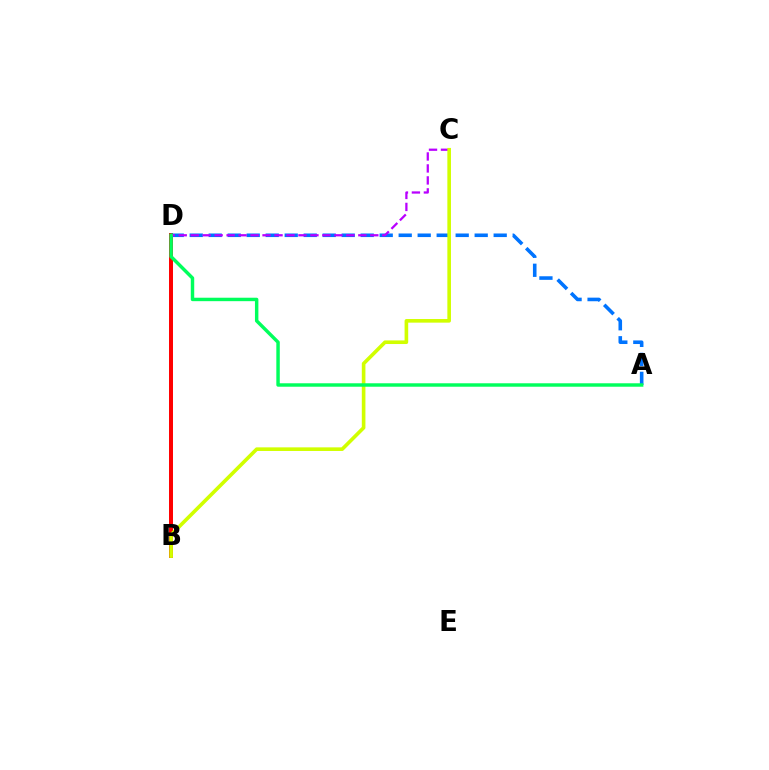{('B', 'D'): [{'color': '#ff0000', 'line_style': 'solid', 'thickness': 2.87}], ('A', 'D'): [{'color': '#0074ff', 'line_style': 'dashed', 'thickness': 2.58}, {'color': '#00ff5c', 'line_style': 'solid', 'thickness': 2.48}], ('C', 'D'): [{'color': '#b900ff', 'line_style': 'dashed', 'thickness': 1.63}], ('B', 'C'): [{'color': '#d1ff00', 'line_style': 'solid', 'thickness': 2.61}]}